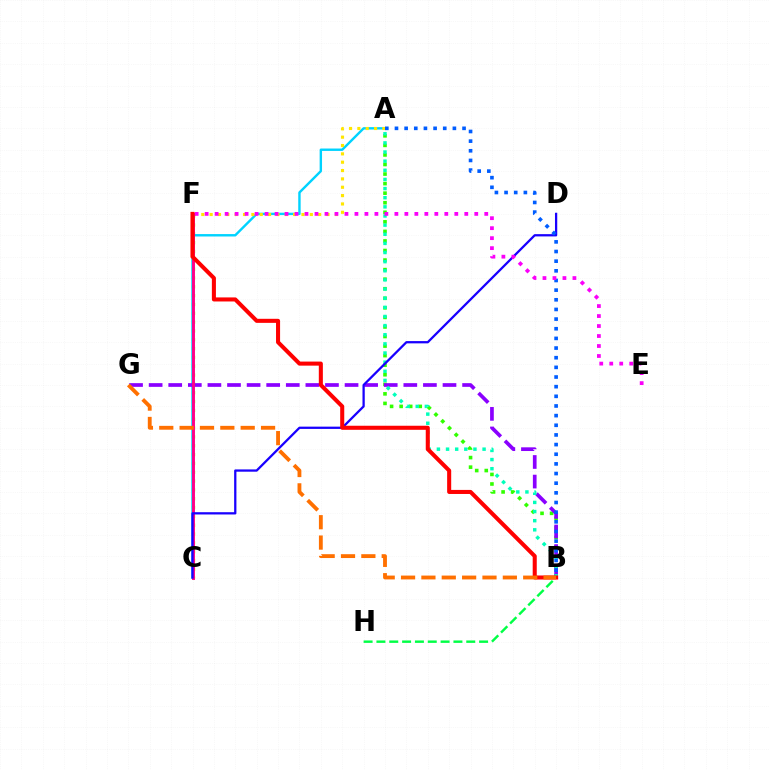{('A', 'B'): [{'color': '#31ff00', 'line_style': 'dotted', 'thickness': 2.6}, {'color': '#00ffbb', 'line_style': 'dotted', 'thickness': 2.48}, {'color': '#005dff', 'line_style': 'dotted', 'thickness': 2.62}], ('C', 'F'): [{'color': '#a2ff00', 'line_style': 'dotted', 'thickness': 2.4}, {'color': '#ff0088', 'line_style': 'solid', 'thickness': 2.1}], ('A', 'C'): [{'color': '#00d3ff', 'line_style': 'solid', 'thickness': 1.73}], ('B', 'G'): [{'color': '#8a00ff', 'line_style': 'dashed', 'thickness': 2.66}, {'color': '#ff7000', 'line_style': 'dashed', 'thickness': 2.77}], ('A', 'F'): [{'color': '#ffe600', 'line_style': 'dotted', 'thickness': 2.27}], ('B', 'H'): [{'color': '#00ff45', 'line_style': 'dashed', 'thickness': 1.74}], ('C', 'D'): [{'color': '#1900ff', 'line_style': 'solid', 'thickness': 1.64}], ('E', 'F'): [{'color': '#fa00f9', 'line_style': 'dotted', 'thickness': 2.71}], ('B', 'F'): [{'color': '#ff0000', 'line_style': 'solid', 'thickness': 2.92}]}